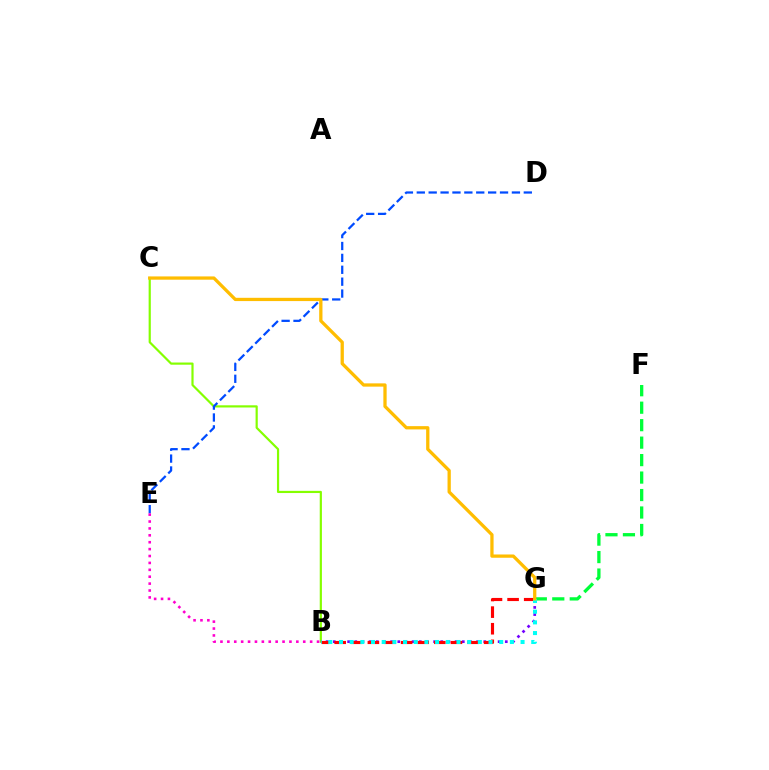{('B', 'C'): [{'color': '#84ff00', 'line_style': 'solid', 'thickness': 1.58}], ('D', 'E'): [{'color': '#004bff', 'line_style': 'dashed', 'thickness': 1.62}], ('B', 'G'): [{'color': '#7200ff', 'line_style': 'dotted', 'thickness': 1.95}, {'color': '#ff0000', 'line_style': 'dashed', 'thickness': 2.26}, {'color': '#00fff6', 'line_style': 'dotted', 'thickness': 2.9}], ('B', 'E'): [{'color': '#ff00cf', 'line_style': 'dotted', 'thickness': 1.87}], ('F', 'G'): [{'color': '#00ff39', 'line_style': 'dashed', 'thickness': 2.37}], ('C', 'G'): [{'color': '#ffbd00', 'line_style': 'solid', 'thickness': 2.35}]}